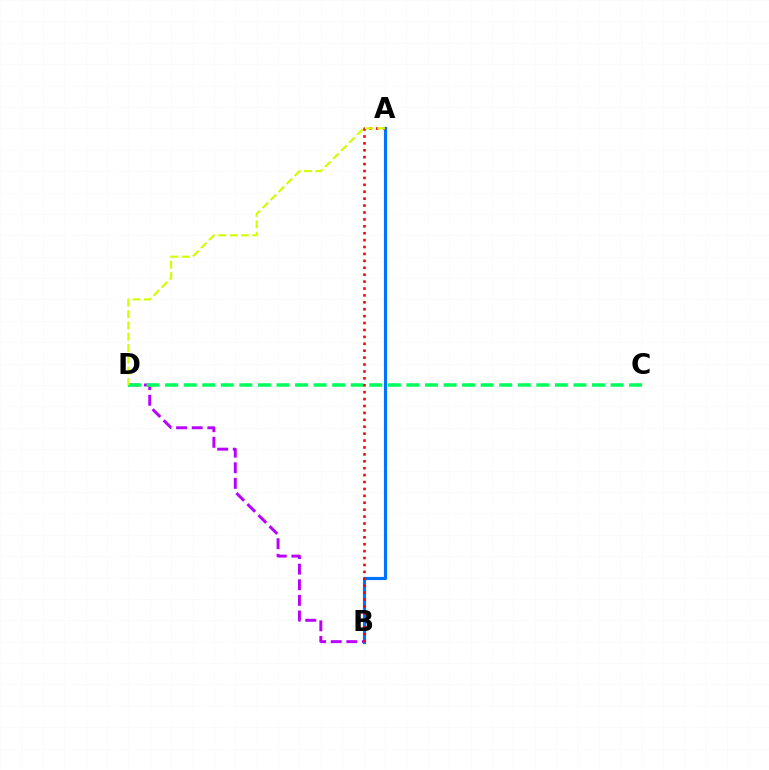{('B', 'D'): [{'color': '#b900ff', 'line_style': 'dashed', 'thickness': 2.12}], ('A', 'B'): [{'color': '#0074ff', 'line_style': 'solid', 'thickness': 2.28}, {'color': '#ff0000', 'line_style': 'dotted', 'thickness': 1.88}], ('C', 'D'): [{'color': '#00ff5c', 'line_style': 'dashed', 'thickness': 2.52}], ('A', 'D'): [{'color': '#d1ff00', 'line_style': 'dashed', 'thickness': 1.54}]}